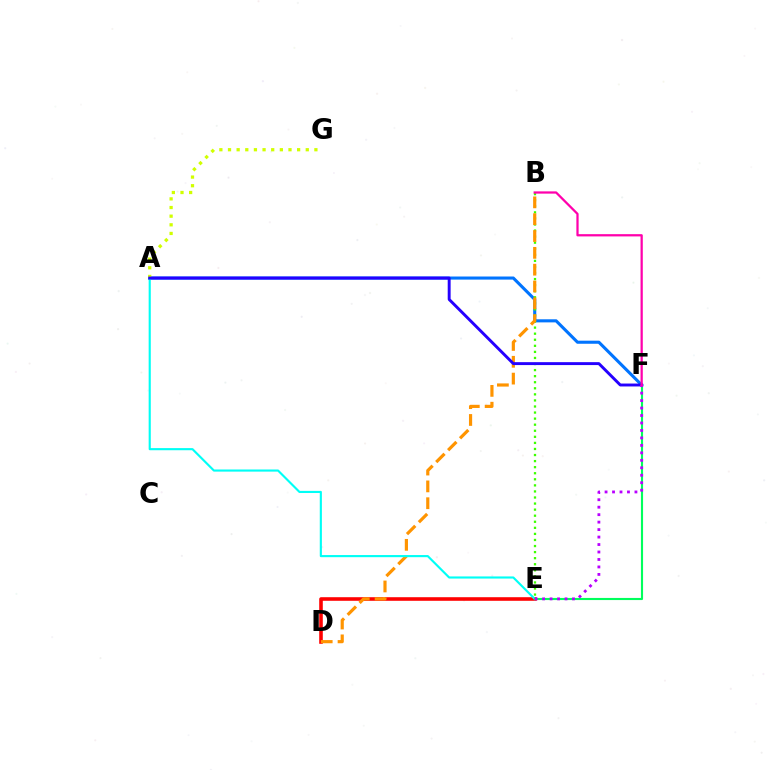{('A', 'F'): [{'color': '#0074ff', 'line_style': 'solid', 'thickness': 2.22}, {'color': '#2500ff', 'line_style': 'solid', 'thickness': 2.1}], ('B', 'E'): [{'color': '#3dff00', 'line_style': 'dotted', 'thickness': 1.65}], ('D', 'E'): [{'color': '#ff0000', 'line_style': 'solid', 'thickness': 2.58}], ('B', 'D'): [{'color': '#ff9400', 'line_style': 'dashed', 'thickness': 2.29}], ('A', 'E'): [{'color': '#00fff6', 'line_style': 'solid', 'thickness': 1.54}], ('E', 'F'): [{'color': '#00ff5c', 'line_style': 'solid', 'thickness': 1.53}, {'color': '#b900ff', 'line_style': 'dotted', 'thickness': 2.03}], ('A', 'G'): [{'color': '#d1ff00', 'line_style': 'dotted', 'thickness': 2.35}], ('B', 'F'): [{'color': '#ff00ac', 'line_style': 'solid', 'thickness': 1.62}]}